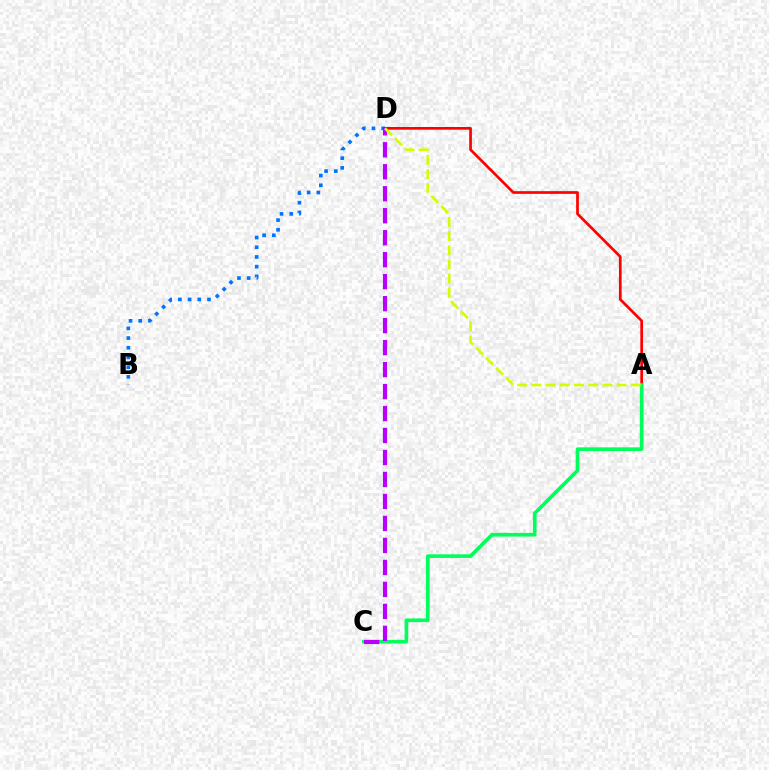{('B', 'D'): [{'color': '#0074ff', 'line_style': 'dotted', 'thickness': 2.64}], ('A', 'D'): [{'color': '#ff0000', 'line_style': 'solid', 'thickness': 1.95}, {'color': '#d1ff00', 'line_style': 'dashed', 'thickness': 1.93}], ('A', 'C'): [{'color': '#00ff5c', 'line_style': 'solid', 'thickness': 2.62}], ('C', 'D'): [{'color': '#b900ff', 'line_style': 'dashed', 'thickness': 2.99}]}